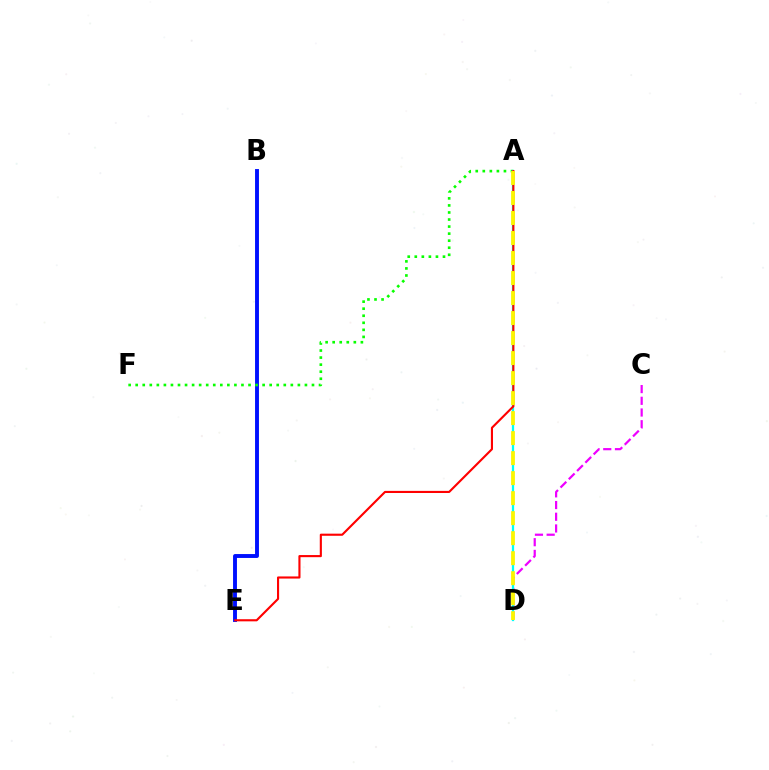{('C', 'D'): [{'color': '#ee00ff', 'line_style': 'dashed', 'thickness': 1.59}], ('B', 'E'): [{'color': '#0010ff', 'line_style': 'solid', 'thickness': 2.81}], ('A', 'F'): [{'color': '#08ff00', 'line_style': 'dotted', 'thickness': 1.92}], ('A', 'D'): [{'color': '#00fff6', 'line_style': 'solid', 'thickness': 1.63}, {'color': '#fcf500', 'line_style': 'dashed', 'thickness': 2.72}], ('A', 'E'): [{'color': '#ff0000', 'line_style': 'solid', 'thickness': 1.53}]}